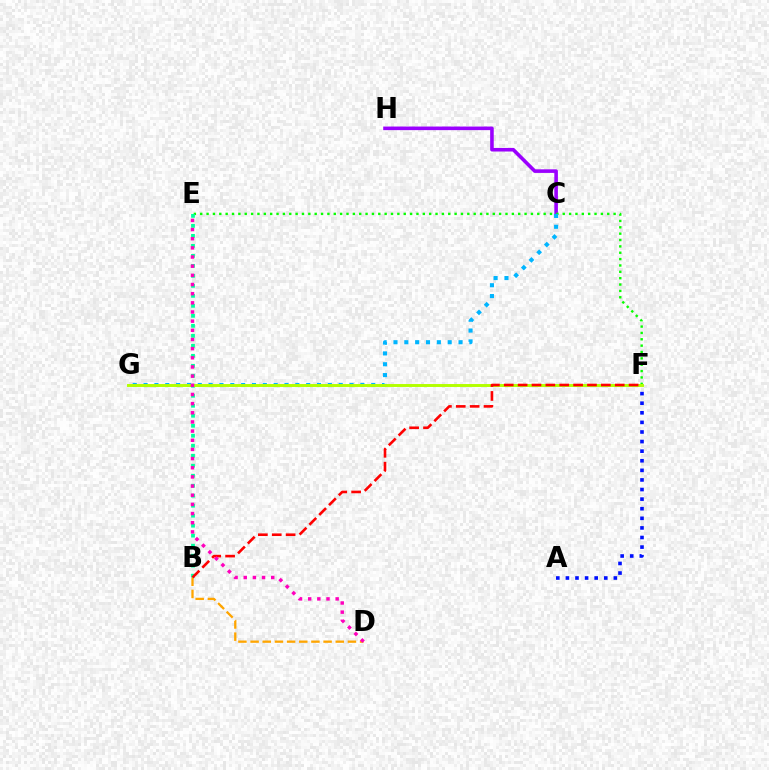{('C', 'H'): [{'color': '#9b00ff', 'line_style': 'solid', 'thickness': 2.58}], ('E', 'F'): [{'color': '#08ff00', 'line_style': 'dotted', 'thickness': 1.73}], ('B', 'E'): [{'color': '#00ff9d', 'line_style': 'dotted', 'thickness': 2.72}], ('A', 'F'): [{'color': '#0010ff', 'line_style': 'dotted', 'thickness': 2.61}], ('C', 'G'): [{'color': '#00b5ff', 'line_style': 'dotted', 'thickness': 2.95}], ('F', 'G'): [{'color': '#b3ff00', 'line_style': 'solid', 'thickness': 2.11}], ('B', 'D'): [{'color': '#ffa500', 'line_style': 'dashed', 'thickness': 1.65}], ('B', 'F'): [{'color': '#ff0000', 'line_style': 'dashed', 'thickness': 1.88}], ('D', 'E'): [{'color': '#ff00bd', 'line_style': 'dotted', 'thickness': 2.49}]}